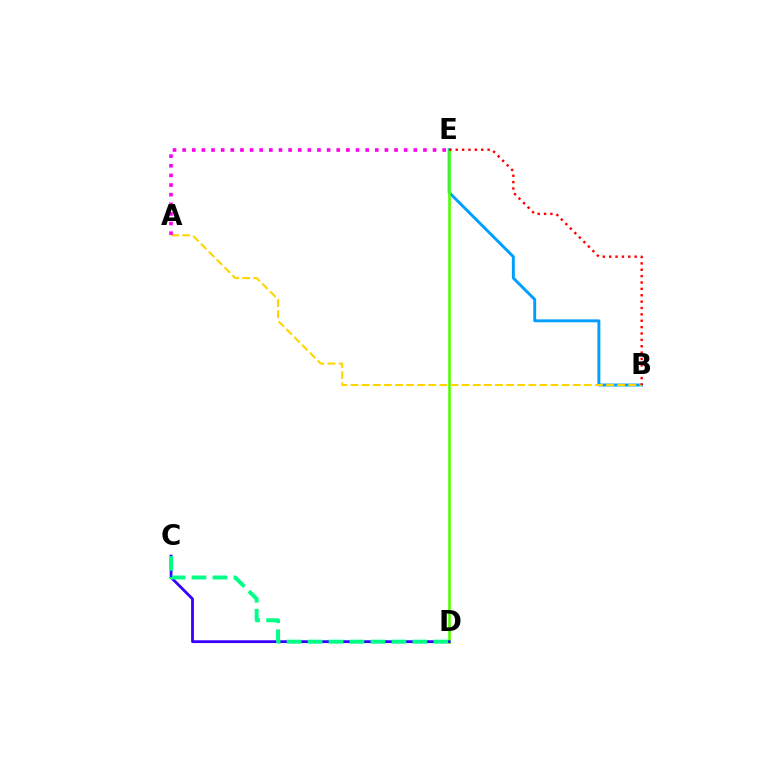{('B', 'E'): [{'color': '#009eff', 'line_style': 'solid', 'thickness': 2.1}, {'color': '#ff0000', 'line_style': 'dotted', 'thickness': 1.73}], ('D', 'E'): [{'color': '#4fff00', 'line_style': 'solid', 'thickness': 1.86}], ('C', 'D'): [{'color': '#3700ff', 'line_style': 'solid', 'thickness': 2.01}, {'color': '#00ff86', 'line_style': 'dashed', 'thickness': 2.85}], ('A', 'B'): [{'color': '#ffd500', 'line_style': 'dashed', 'thickness': 1.51}], ('A', 'E'): [{'color': '#ff00ed', 'line_style': 'dotted', 'thickness': 2.62}]}